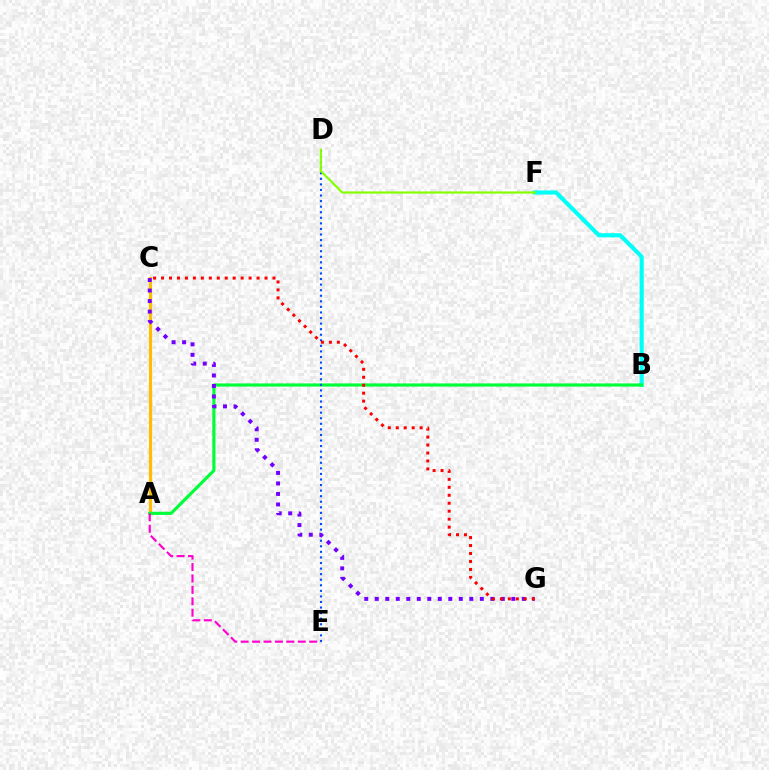{('B', 'F'): [{'color': '#00fff6', 'line_style': 'solid', 'thickness': 2.97}], ('A', 'C'): [{'color': '#ffbd00', 'line_style': 'solid', 'thickness': 2.32}], ('A', 'B'): [{'color': '#00ff39', 'line_style': 'solid', 'thickness': 2.28}], ('D', 'E'): [{'color': '#004bff', 'line_style': 'dotted', 'thickness': 1.51}], ('C', 'G'): [{'color': '#7200ff', 'line_style': 'dotted', 'thickness': 2.85}, {'color': '#ff0000', 'line_style': 'dotted', 'thickness': 2.16}], ('D', 'F'): [{'color': '#84ff00', 'line_style': 'solid', 'thickness': 1.55}], ('A', 'E'): [{'color': '#ff00cf', 'line_style': 'dashed', 'thickness': 1.55}]}